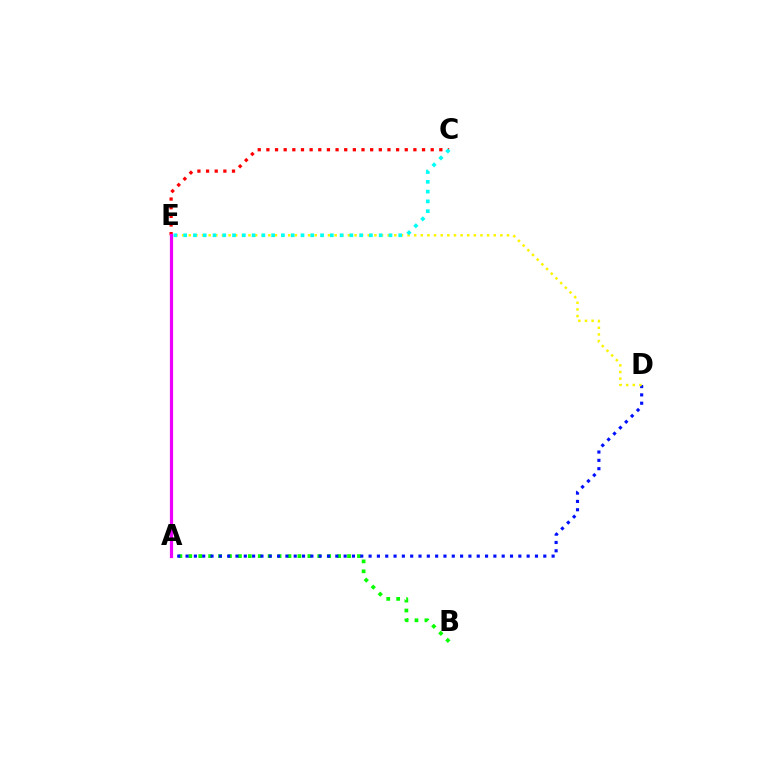{('A', 'B'): [{'color': '#08ff00', 'line_style': 'dotted', 'thickness': 2.7}], ('A', 'D'): [{'color': '#0010ff', 'line_style': 'dotted', 'thickness': 2.26}], ('D', 'E'): [{'color': '#fcf500', 'line_style': 'dotted', 'thickness': 1.8}], ('C', 'E'): [{'color': '#ff0000', 'line_style': 'dotted', 'thickness': 2.35}, {'color': '#00fff6', 'line_style': 'dotted', 'thickness': 2.66}], ('A', 'E'): [{'color': '#ee00ff', 'line_style': 'solid', 'thickness': 2.31}]}